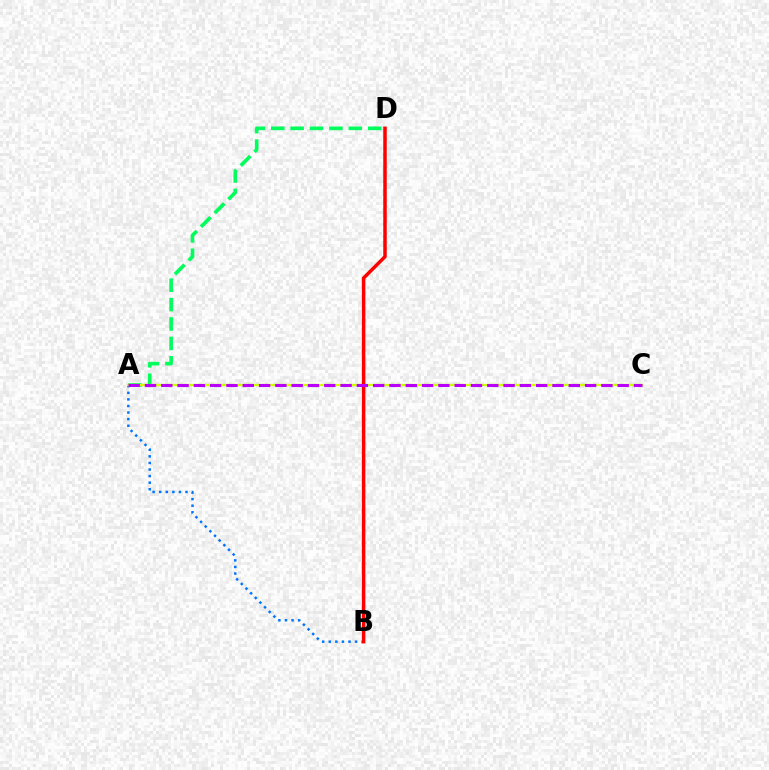{('A', 'B'): [{'color': '#0074ff', 'line_style': 'dotted', 'thickness': 1.79}], ('A', 'D'): [{'color': '#00ff5c', 'line_style': 'dashed', 'thickness': 2.64}], ('A', 'C'): [{'color': '#d1ff00', 'line_style': 'solid', 'thickness': 1.63}, {'color': '#b900ff', 'line_style': 'dashed', 'thickness': 2.21}], ('B', 'D'): [{'color': '#ff0000', 'line_style': 'solid', 'thickness': 2.51}]}